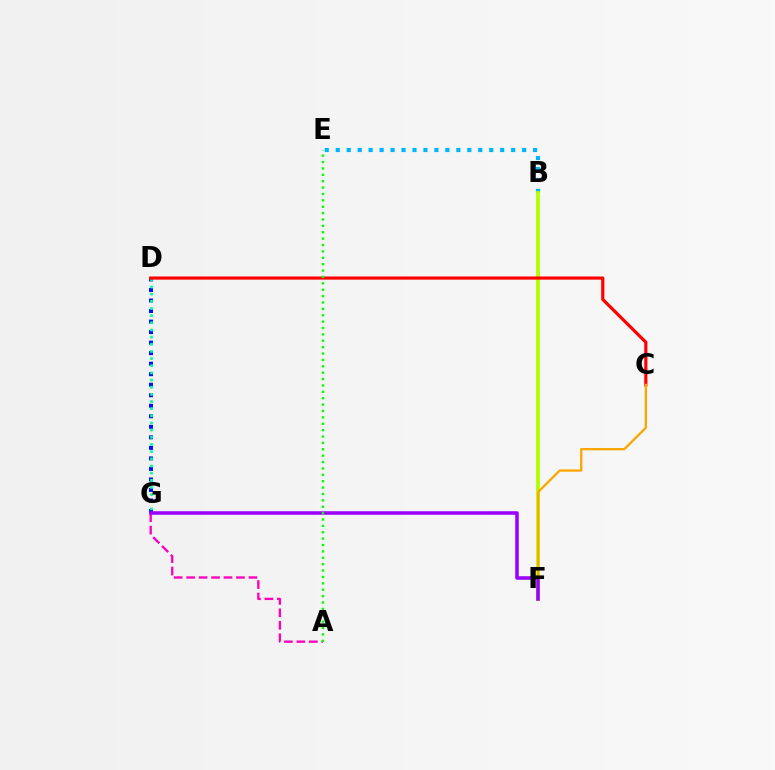{('B', 'E'): [{'color': '#00b5ff', 'line_style': 'dotted', 'thickness': 2.98}], ('D', 'G'): [{'color': '#0010ff', 'line_style': 'dotted', 'thickness': 2.86}, {'color': '#00ff9d', 'line_style': 'dotted', 'thickness': 1.94}], ('A', 'G'): [{'color': '#ff00bd', 'line_style': 'dashed', 'thickness': 1.69}], ('B', 'F'): [{'color': '#b3ff00', 'line_style': 'solid', 'thickness': 2.74}], ('C', 'D'): [{'color': '#ff0000', 'line_style': 'solid', 'thickness': 2.28}], ('C', 'F'): [{'color': '#ffa500', 'line_style': 'solid', 'thickness': 1.65}], ('F', 'G'): [{'color': '#9b00ff', 'line_style': 'solid', 'thickness': 2.55}], ('A', 'E'): [{'color': '#08ff00', 'line_style': 'dotted', 'thickness': 1.73}]}